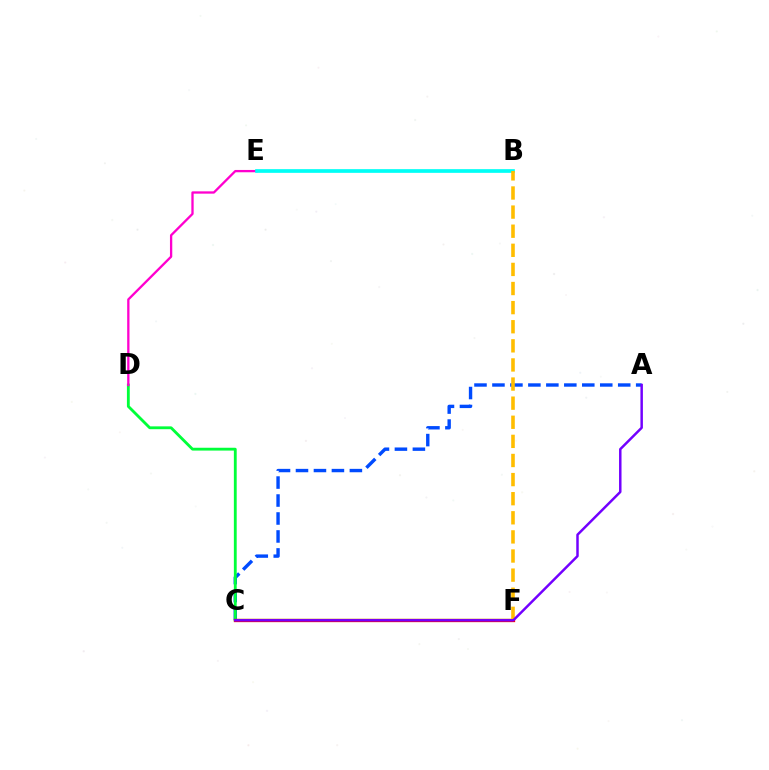{('A', 'C'): [{'color': '#004bff', 'line_style': 'dashed', 'thickness': 2.44}, {'color': '#7200ff', 'line_style': 'solid', 'thickness': 1.78}], ('C', 'F'): [{'color': '#84ff00', 'line_style': 'solid', 'thickness': 1.64}, {'color': '#ff0000', 'line_style': 'solid', 'thickness': 2.37}], ('C', 'D'): [{'color': '#00ff39', 'line_style': 'solid', 'thickness': 2.04}], ('D', 'E'): [{'color': '#ff00cf', 'line_style': 'solid', 'thickness': 1.66}], ('B', 'E'): [{'color': '#00fff6', 'line_style': 'solid', 'thickness': 2.66}], ('B', 'F'): [{'color': '#ffbd00', 'line_style': 'dashed', 'thickness': 2.6}]}